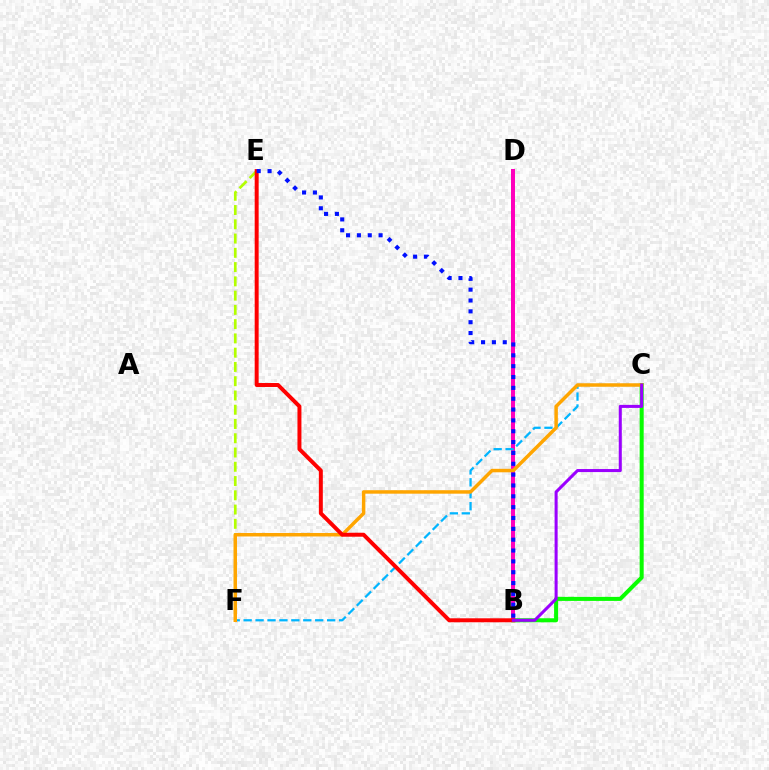{('B', 'C'): [{'color': '#08ff00', 'line_style': 'solid', 'thickness': 2.9}, {'color': '#9b00ff', 'line_style': 'solid', 'thickness': 2.19}], ('E', 'F'): [{'color': '#b3ff00', 'line_style': 'dashed', 'thickness': 1.94}], ('B', 'D'): [{'color': '#00ff9d', 'line_style': 'solid', 'thickness': 2.62}, {'color': '#ff00bd', 'line_style': 'solid', 'thickness': 2.88}], ('C', 'F'): [{'color': '#00b5ff', 'line_style': 'dashed', 'thickness': 1.62}, {'color': '#ffa500', 'line_style': 'solid', 'thickness': 2.51}], ('B', 'E'): [{'color': '#ff0000', 'line_style': 'solid', 'thickness': 2.86}, {'color': '#0010ff', 'line_style': 'dotted', 'thickness': 2.95}]}